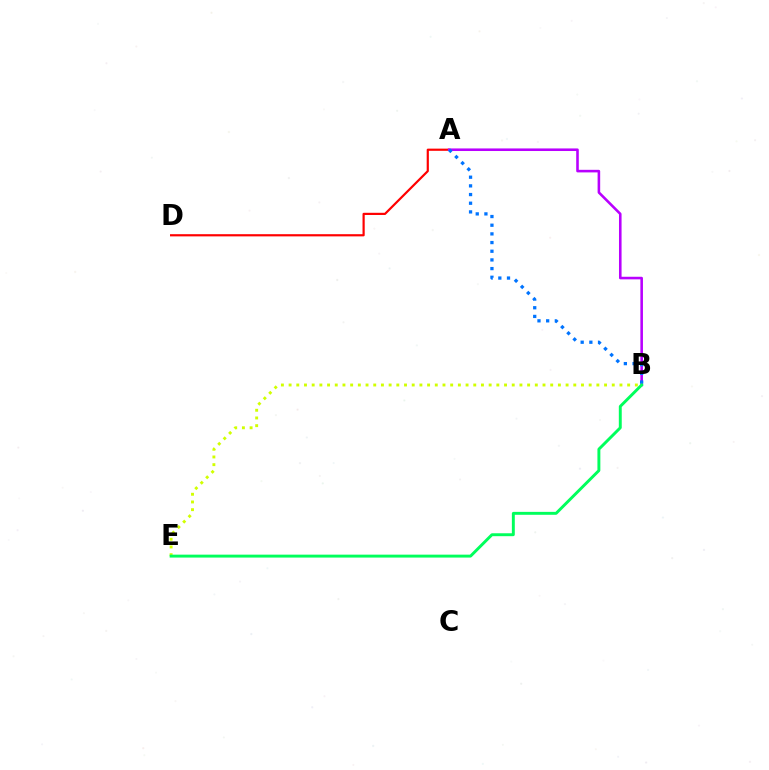{('A', 'D'): [{'color': '#ff0000', 'line_style': 'solid', 'thickness': 1.58}], ('A', 'B'): [{'color': '#b900ff', 'line_style': 'solid', 'thickness': 1.86}, {'color': '#0074ff', 'line_style': 'dotted', 'thickness': 2.36}], ('B', 'E'): [{'color': '#d1ff00', 'line_style': 'dotted', 'thickness': 2.09}, {'color': '#00ff5c', 'line_style': 'solid', 'thickness': 2.1}]}